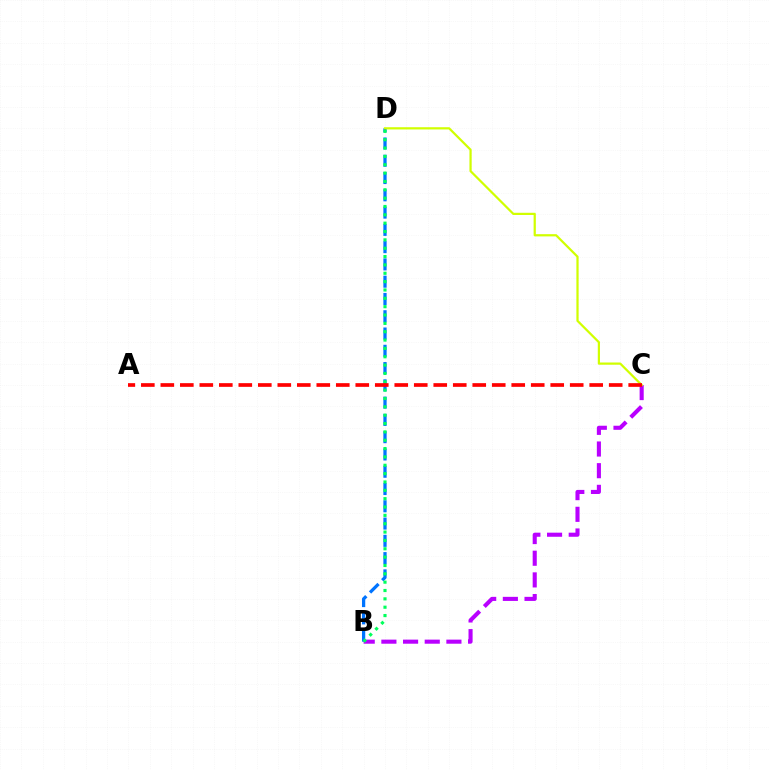{('B', 'D'): [{'color': '#0074ff', 'line_style': 'dashed', 'thickness': 2.35}, {'color': '#00ff5c', 'line_style': 'dotted', 'thickness': 2.27}], ('B', 'C'): [{'color': '#b900ff', 'line_style': 'dashed', 'thickness': 2.94}], ('C', 'D'): [{'color': '#d1ff00', 'line_style': 'solid', 'thickness': 1.6}], ('A', 'C'): [{'color': '#ff0000', 'line_style': 'dashed', 'thickness': 2.65}]}